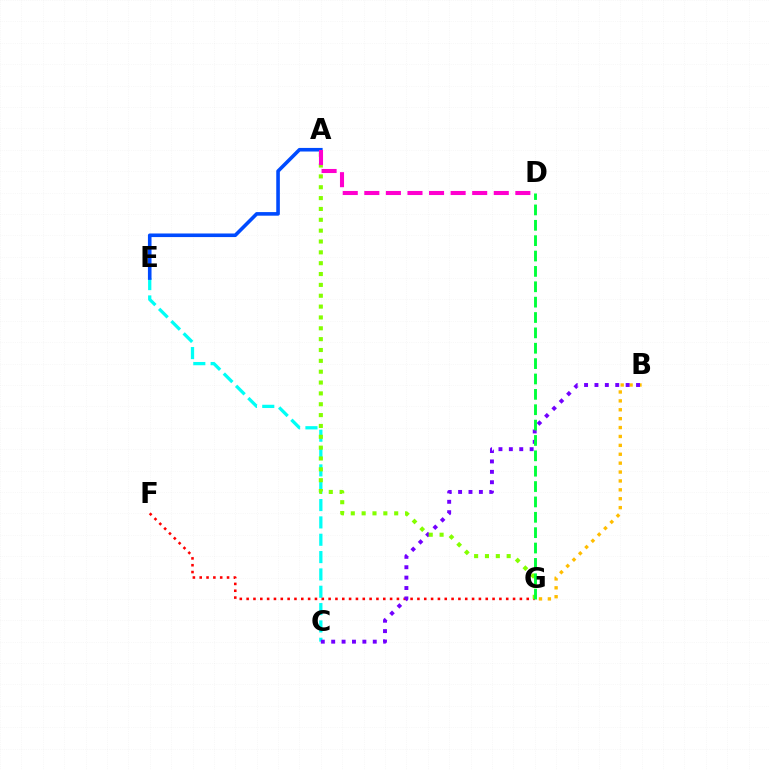{('C', 'E'): [{'color': '#00fff6', 'line_style': 'dashed', 'thickness': 2.36}], ('A', 'E'): [{'color': '#004bff', 'line_style': 'solid', 'thickness': 2.59}], ('F', 'G'): [{'color': '#ff0000', 'line_style': 'dotted', 'thickness': 1.86}], ('B', 'G'): [{'color': '#ffbd00', 'line_style': 'dotted', 'thickness': 2.42}], ('B', 'C'): [{'color': '#7200ff', 'line_style': 'dotted', 'thickness': 2.82}], ('A', 'G'): [{'color': '#84ff00', 'line_style': 'dotted', 'thickness': 2.95}], ('A', 'D'): [{'color': '#ff00cf', 'line_style': 'dashed', 'thickness': 2.93}], ('D', 'G'): [{'color': '#00ff39', 'line_style': 'dashed', 'thickness': 2.09}]}